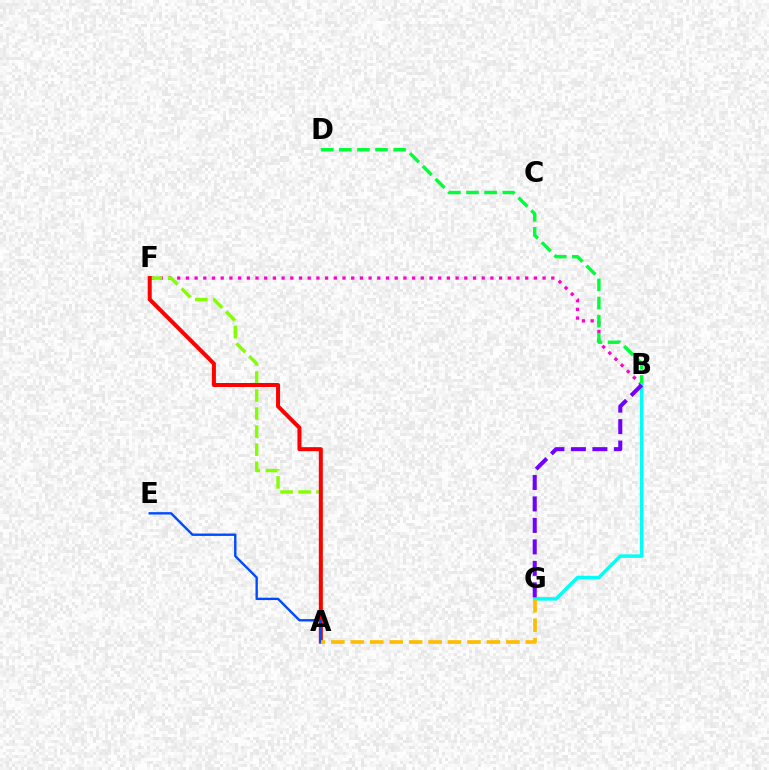{('B', 'F'): [{'color': '#ff00cf', 'line_style': 'dotted', 'thickness': 2.36}], ('B', 'D'): [{'color': '#00ff39', 'line_style': 'dashed', 'thickness': 2.46}], ('A', 'F'): [{'color': '#84ff00', 'line_style': 'dashed', 'thickness': 2.45}, {'color': '#ff0000', 'line_style': 'solid', 'thickness': 2.89}], ('B', 'G'): [{'color': '#00fff6', 'line_style': 'solid', 'thickness': 2.5}, {'color': '#7200ff', 'line_style': 'dashed', 'thickness': 2.92}], ('A', 'E'): [{'color': '#004bff', 'line_style': 'solid', 'thickness': 1.72}], ('A', 'G'): [{'color': '#ffbd00', 'line_style': 'dashed', 'thickness': 2.64}]}